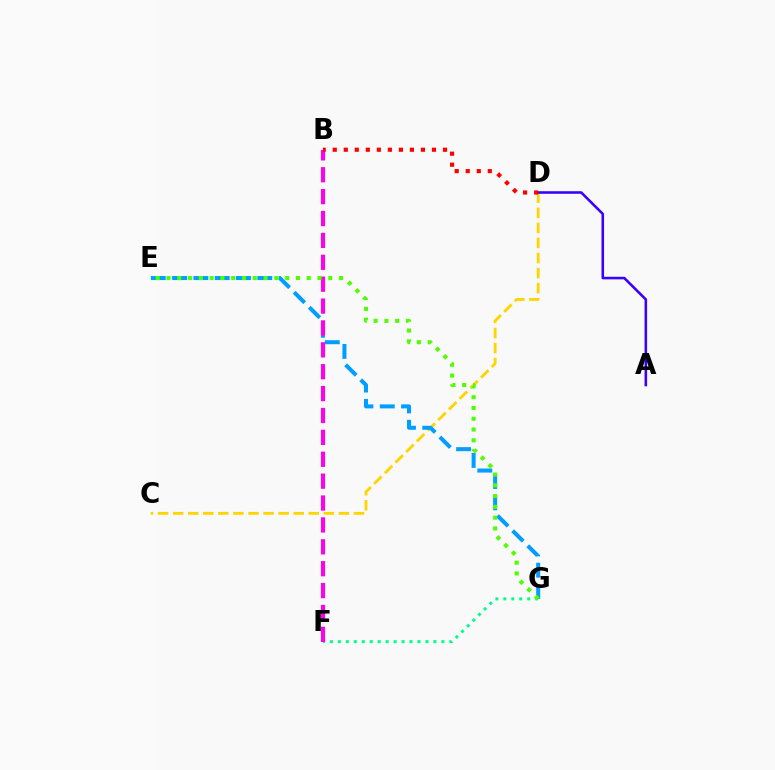{('C', 'D'): [{'color': '#ffd500', 'line_style': 'dashed', 'thickness': 2.05}], ('F', 'G'): [{'color': '#00ff86', 'line_style': 'dotted', 'thickness': 2.16}], ('A', 'D'): [{'color': '#3700ff', 'line_style': 'solid', 'thickness': 1.85}], ('E', 'G'): [{'color': '#009eff', 'line_style': 'dashed', 'thickness': 2.89}, {'color': '#4fff00', 'line_style': 'dotted', 'thickness': 2.93}], ('B', 'F'): [{'color': '#ff00ed', 'line_style': 'dashed', 'thickness': 2.97}], ('B', 'D'): [{'color': '#ff0000', 'line_style': 'dotted', 'thickness': 3.0}]}